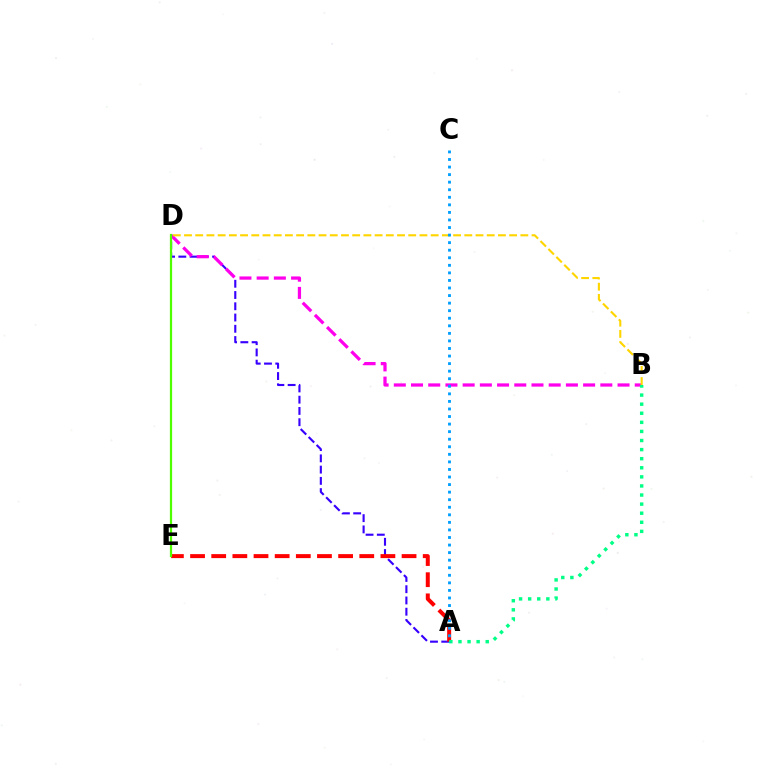{('A', 'D'): [{'color': '#3700ff', 'line_style': 'dashed', 'thickness': 1.53}], ('A', 'E'): [{'color': '#ff0000', 'line_style': 'dashed', 'thickness': 2.87}], ('B', 'D'): [{'color': '#ff00ed', 'line_style': 'dashed', 'thickness': 2.34}, {'color': '#ffd500', 'line_style': 'dashed', 'thickness': 1.52}], ('A', 'B'): [{'color': '#00ff86', 'line_style': 'dotted', 'thickness': 2.47}], ('A', 'C'): [{'color': '#009eff', 'line_style': 'dotted', 'thickness': 2.05}], ('D', 'E'): [{'color': '#4fff00', 'line_style': 'solid', 'thickness': 1.62}]}